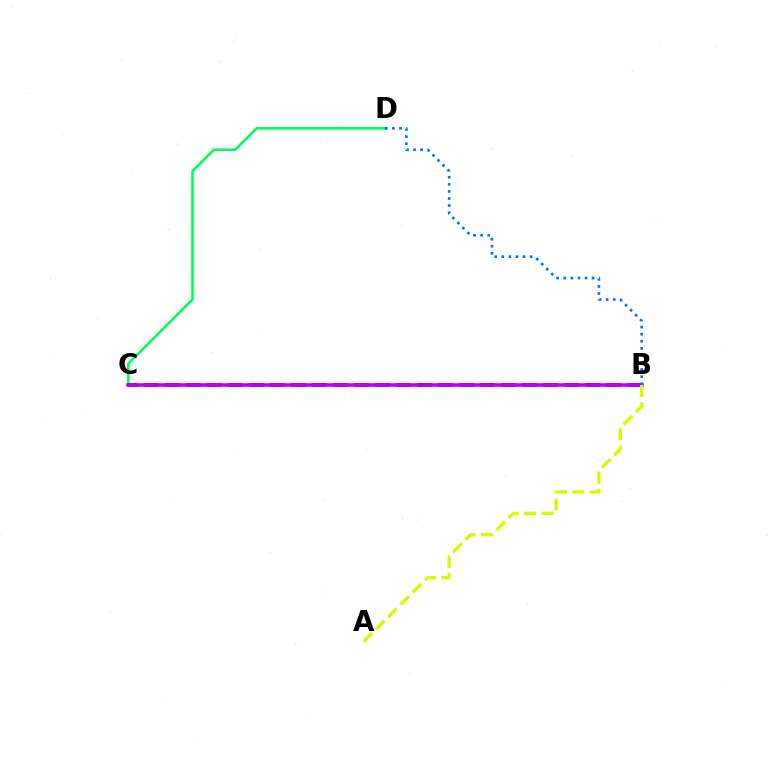{('C', 'D'): [{'color': '#00ff5c', 'line_style': 'solid', 'thickness': 1.88}], ('B', 'C'): [{'color': '#ff0000', 'line_style': 'dashed', 'thickness': 2.86}, {'color': '#b900ff', 'line_style': 'solid', 'thickness': 2.55}], ('A', 'B'): [{'color': '#d1ff00', 'line_style': 'dashed', 'thickness': 2.36}], ('B', 'D'): [{'color': '#0074ff', 'line_style': 'dotted', 'thickness': 1.93}]}